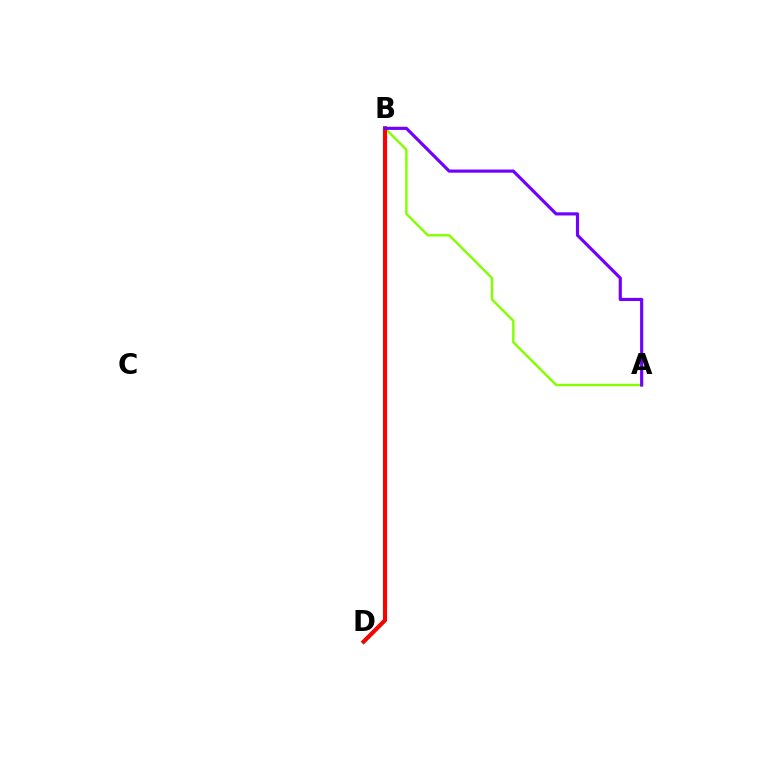{('B', 'D'): [{'color': '#00fff6', 'line_style': 'solid', 'thickness': 2.77}, {'color': '#ff0000', 'line_style': 'solid', 'thickness': 2.94}], ('A', 'B'): [{'color': '#84ff00', 'line_style': 'solid', 'thickness': 1.75}, {'color': '#7200ff', 'line_style': 'solid', 'thickness': 2.28}]}